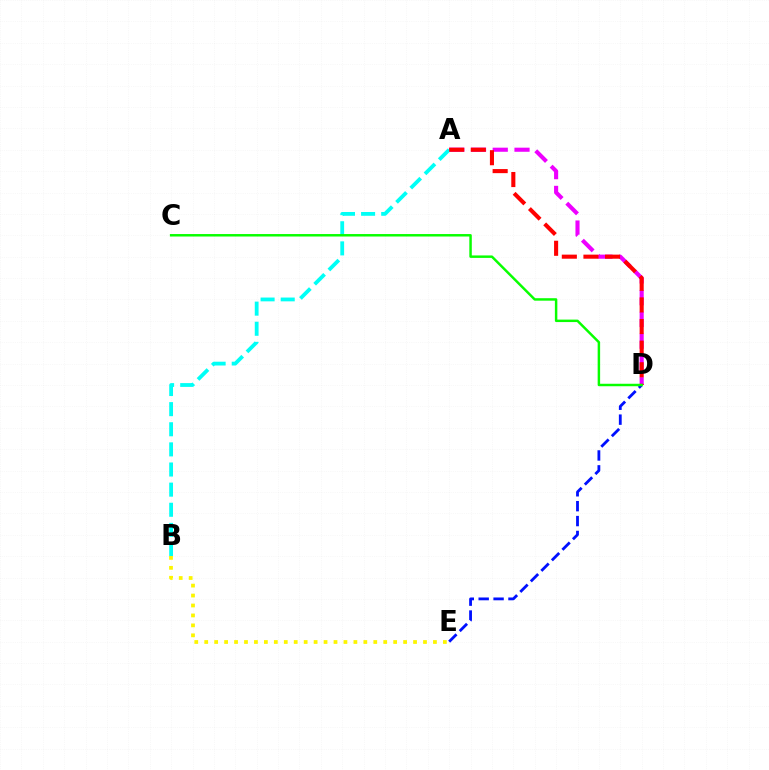{('A', 'D'): [{'color': '#ee00ff', 'line_style': 'dashed', 'thickness': 2.95}, {'color': '#ff0000', 'line_style': 'dashed', 'thickness': 2.94}], ('A', 'B'): [{'color': '#00fff6', 'line_style': 'dashed', 'thickness': 2.73}], ('B', 'E'): [{'color': '#fcf500', 'line_style': 'dotted', 'thickness': 2.7}], ('D', 'E'): [{'color': '#0010ff', 'line_style': 'dashed', 'thickness': 2.02}], ('C', 'D'): [{'color': '#08ff00', 'line_style': 'solid', 'thickness': 1.78}]}